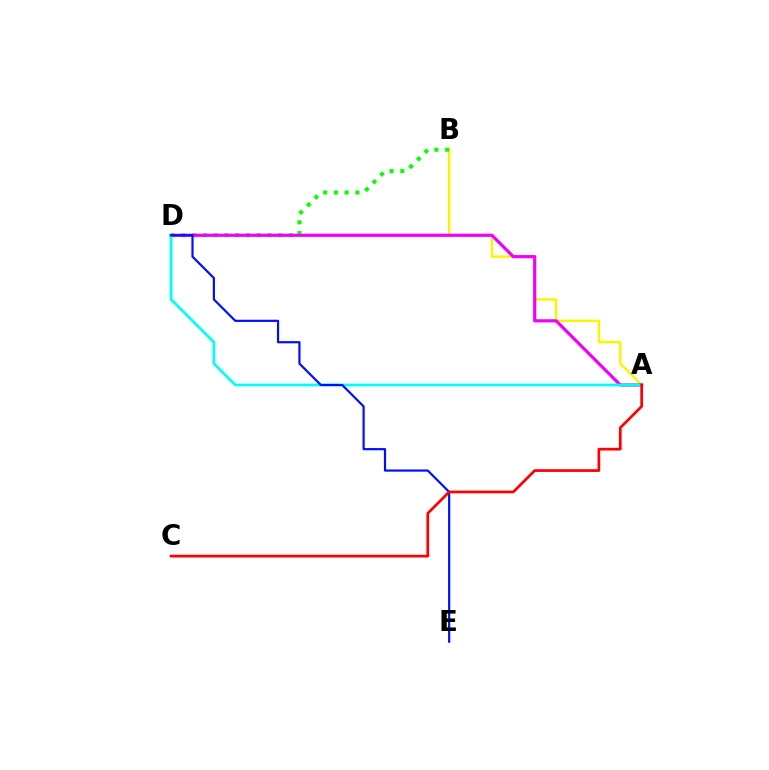{('A', 'B'): [{'color': '#fcf500', 'line_style': 'solid', 'thickness': 1.77}], ('B', 'D'): [{'color': '#08ff00', 'line_style': 'dotted', 'thickness': 2.92}], ('A', 'D'): [{'color': '#ee00ff', 'line_style': 'solid', 'thickness': 2.3}, {'color': '#00fff6', 'line_style': 'solid', 'thickness': 1.98}], ('D', 'E'): [{'color': '#0010ff', 'line_style': 'solid', 'thickness': 1.58}], ('A', 'C'): [{'color': '#ff0000', 'line_style': 'solid', 'thickness': 1.96}]}